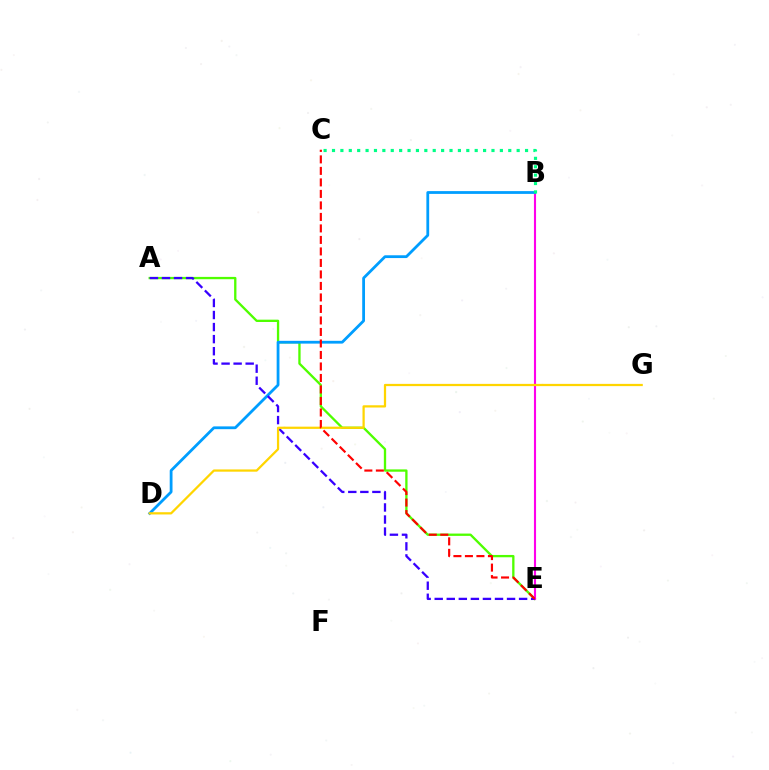{('A', 'E'): [{'color': '#4fff00', 'line_style': 'solid', 'thickness': 1.67}, {'color': '#3700ff', 'line_style': 'dashed', 'thickness': 1.64}], ('B', 'E'): [{'color': '#ff00ed', 'line_style': 'solid', 'thickness': 1.52}], ('B', 'D'): [{'color': '#009eff', 'line_style': 'solid', 'thickness': 2.01}], ('D', 'G'): [{'color': '#ffd500', 'line_style': 'solid', 'thickness': 1.62}], ('B', 'C'): [{'color': '#00ff86', 'line_style': 'dotted', 'thickness': 2.28}], ('C', 'E'): [{'color': '#ff0000', 'line_style': 'dashed', 'thickness': 1.56}]}